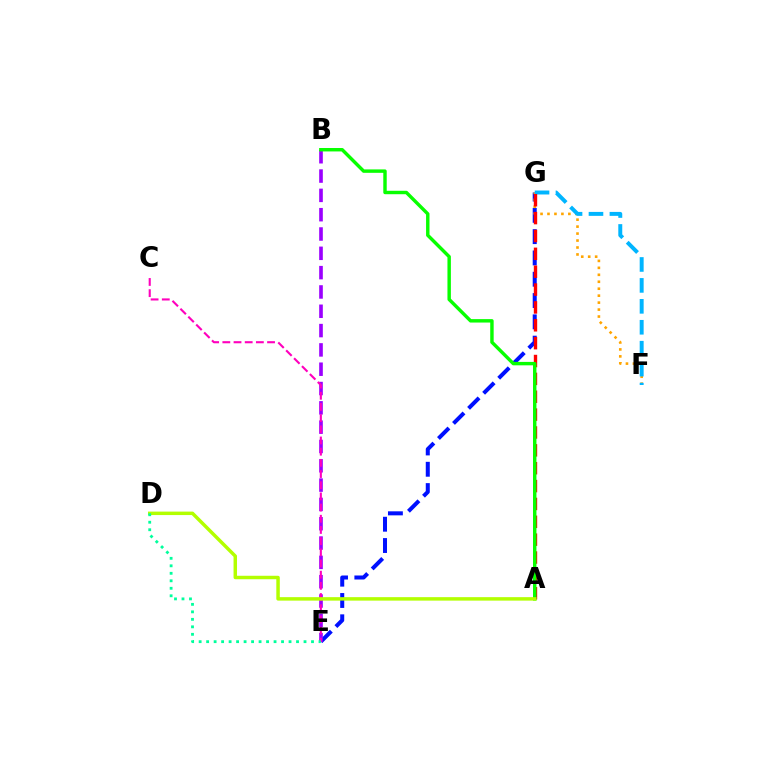{('E', 'G'): [{'color': '#0010ff', 'line_style': 'dashed', 'thickness': 2.89}], ('B', 'E'): [{'color': '#9b00ff', 'line_style': 'dashed', 'thickness': 2.62}], ('C', 'E'): [{'color': '#ff00bd', 'line_style': 'dashed', 'thickness': 1.52}], ('F', 'G'): [{'color': '#ffa500', 'line_style': 'dotted', 'thickness': 1.89}, {'color': '#00b5ff', 'line_style': 'dashed', 'thickness': 2.84}], ('A', 'G'): [{'color': '#ff0000', 'line_style': 'dashed', 'thickness': 2.43}], ('A', 'B'): [{'color': '#08ff00', 'line_style': 'solid', 'thickness': 2.47}], ('A', 'D'): [{'color': '#b3ff00', 'line_style': 'solid', 'thickness': 2.5}], ('D', 'E'): [{'color': '#00ff9d', 'line_style': 'dotted', 'thickness': 2.04}]}